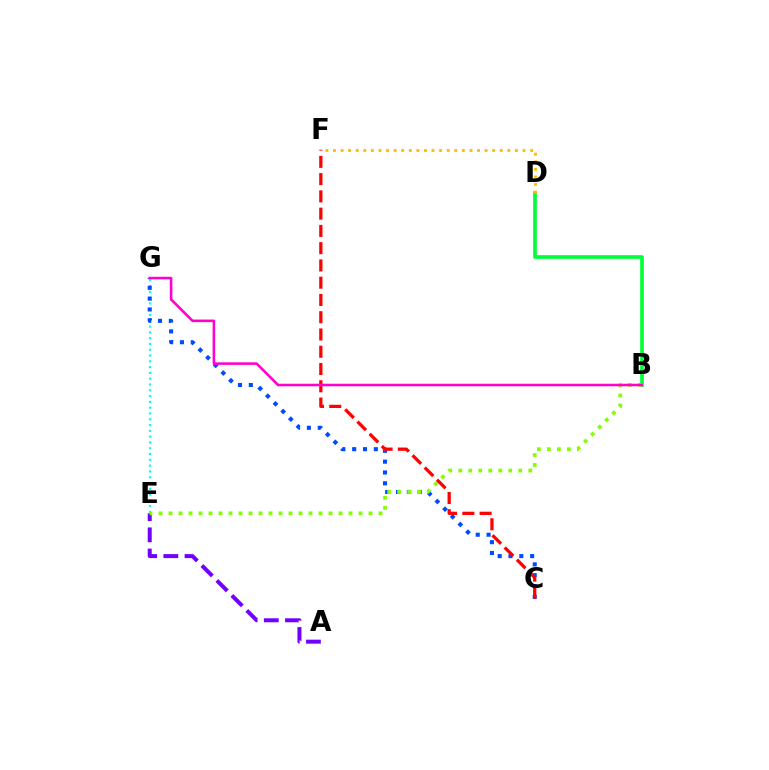{('E', 'G'): [{'color': '#00fff6', 'line_style': 'dotted', 'thickness': 1.57}], ('C', 'G'): [{'color': '#004bff', 'line_style': 'dotted', 'thickness': 2.94}], ('B', 'D'): [{'color': '#00ff39', 'line_style': 'solid', 'thickness': 2.65}], ('A', 'E'): [{'color': '#7200ff', 'line_style': 'dashed', 'thickness': 2.88}], ('B', 'E'): [{'color': '#84ff00', 'line_style': 'dotted', 'thickness': 2.72}], ('C', 'F'): [{'color': '#ff0000', 'line_style': 'dashed', 'thickness': 2.35}], ('D', 'F'): [{'color': '#ffbd00', 'line_style': 'dotted', 'thickness': 2.06}], ('B', 'G'): [{'color': '#ff00cf', 'line_style': 'solid', 'thickness': 1.85}]}